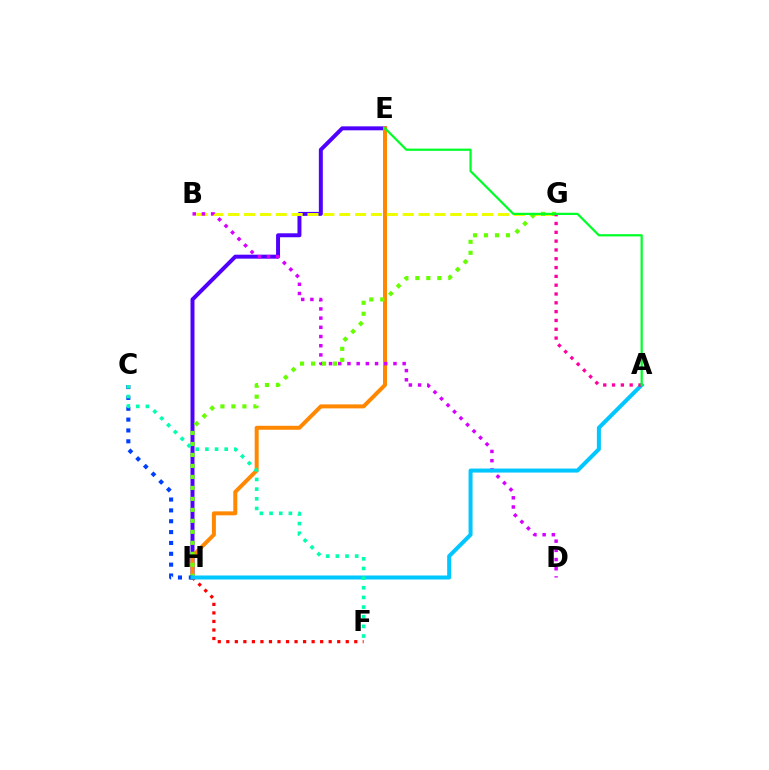{('E', 'H'): [{'color': '#4f00ff', 'line_style': 'solid', 'thickness': 2.85}, {'color': '#ff8800', 'line_style': 'solid', 'thickness': 2.86}], ('B', 'G'): [{'color': '#eeff00', 'line_style': 'dashed', 'thickness': 2.16}], ('B', 'D'): [{'color': '#d600ff', 'line_style': 'dotted', 'thickness': 2.5}], ('F', 'H'): [{'color': '#ff0000', 'line_style': 'dotted', 'thickness': 2.32}], ('G', 'H'): [{'color': '#66ff00', 'line_style': 'dotted', 'thickness': 2.99}], ('C', 'H'): [{'color': '#003fff', 'line_style': 'dotted', 'thickness': 2.95}], ('A', 'H'): [{'color': '#00c7ff', 'line_style': 'solid', 'thickness': 2.88}], ('A', 'G'): [{'color': '#ff00a0', 'line_style': 'dotted', 'thickness': 2.39}], ('C', 'F'): [{'color': '#00ffaf', 'line_style': 'dotted', 'thickness': 2.62}], ('A', 'E'): [{'color': '#00ff27', 'line_style': 'solid', 'thickness': 1.6}]}